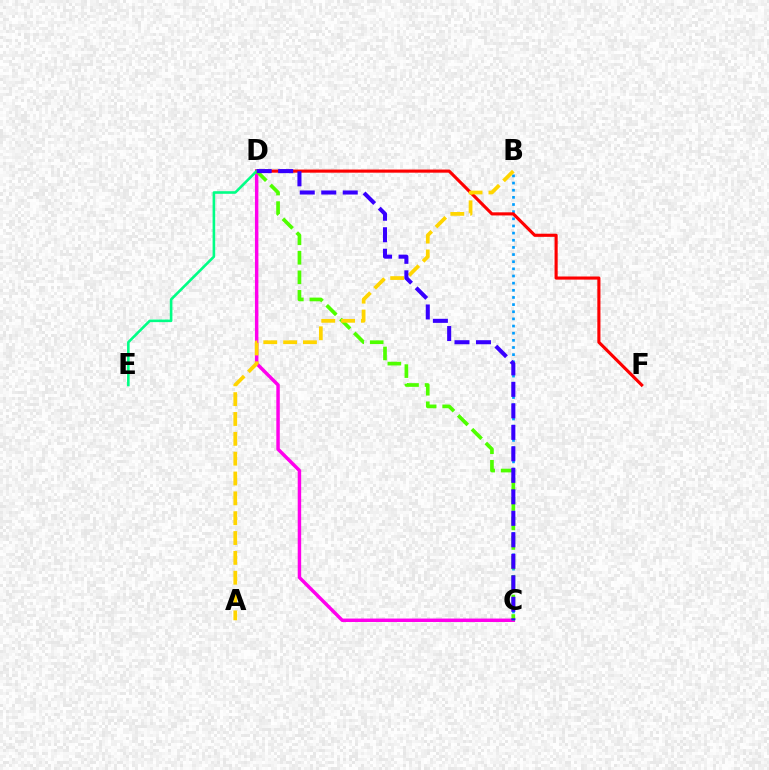{('C', 'D'): [{'color': '#ff00ed', 'line_style': 'solid', 'thickness': 2.49}, {'color': '#4fff00', 'line_style': 'dashed', 'thickness': 2.65}, {'color': '#3700ff', 'line_style': 'dashed', 'thickness': 2.92}], ('B', 'C'): [{'color': '#009eff', 'line_style': 'dotted', 'thickness': 1.94}], ('D', 'F'): [{'color': '#ff0000', 'line_style': 'solid', 'thickness': 2.25}], ('D', 'E'): [{'color': '#00ff86', 'line_style': 'solid', 'thickness': 1.87}], ('A', 'B'): [{'color': '#ffd500', 'line_style': 'dashed', 'thickness': 2.7}]}